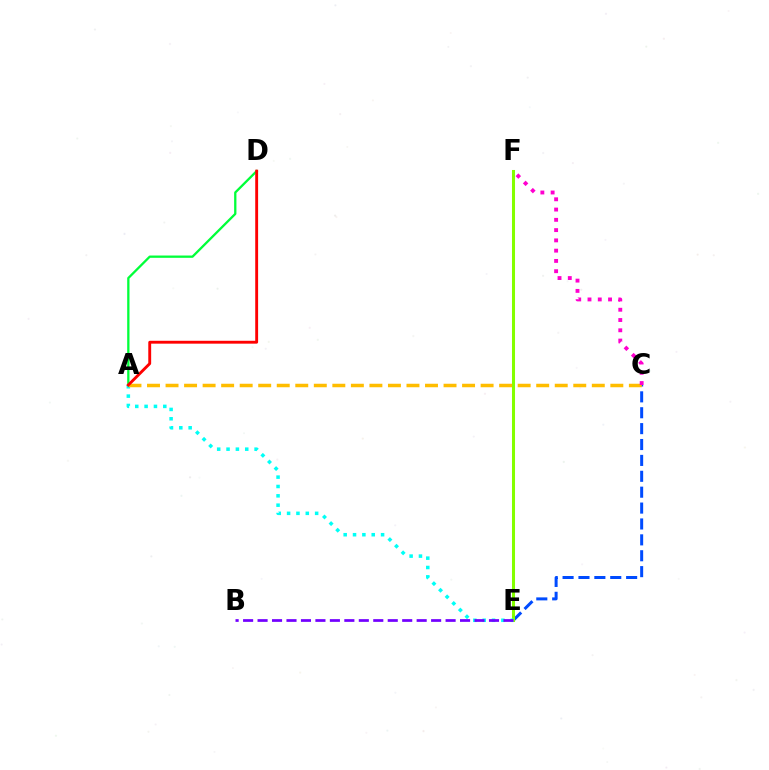{('C', 'E'): [{'color': '#004bff', 'line_style': 'dashed', 'thickness': 2.16}], ('E', 'F'): [{'color': '#84ff00', 'line_style': 'solid', 'thickness': 2.19}], ('A', 'D'): [{'color': '#00ff39', 'line_style': 'solid', 'thickness': 1.65}, {'color': '#ff0000', 'line_style': 'solid', 'thickness': 2.07}], ('A', 'E'): [{'color': '#00fff6', 'line_style': 'dotted', 'thickness': 2.54}], ('A', 'C'): [{'color': '#ffbd00', 'line_style': 'dashed', 'thickness': 2.52}], ('C', 'F'): [{'color': '#ff00cf', 'line_style': 'dotted', 'thickness': 2.79}], ('B', 'E'): [{'color': '#7200ff', 'line_style': 'dashed', 'thickness': 1.96}]}